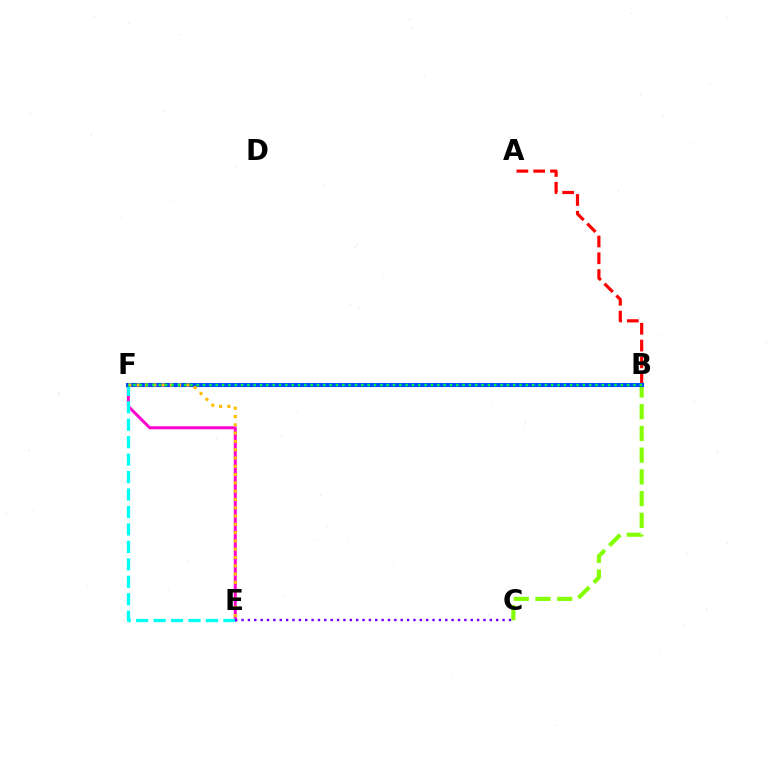{('E', 'F'): [{'color': '#ff00cf', 'line_style': 'solid', 'thickness': 2.15}, {'color': '#00fff6', 'line_style': 'dashed', 'thickness': 2.37}, {'color': '#ffbd00', 'line_style': 'dotted', 'thickness': 2.25}], ('A', 'B'): [{'color': '#ff0000', 'line_style': 'dashed', 'thickness': 2.28}], ('B', 'C'): [{'color': '#84ff00', 'line_style': 'dashed', 'thickness': 2.95}], ('B', 'F'): [{'color': '#004bff', 'line_style': 'solid', 'thickness': 2.94}, {'color': '#00ff39', 'line_style': 'dotted', 'thickness': 1.72}], ('C', 'E'): [{'color': '#7200ff', 'line_style': 'dotted', 'thickness': 1.73}]}